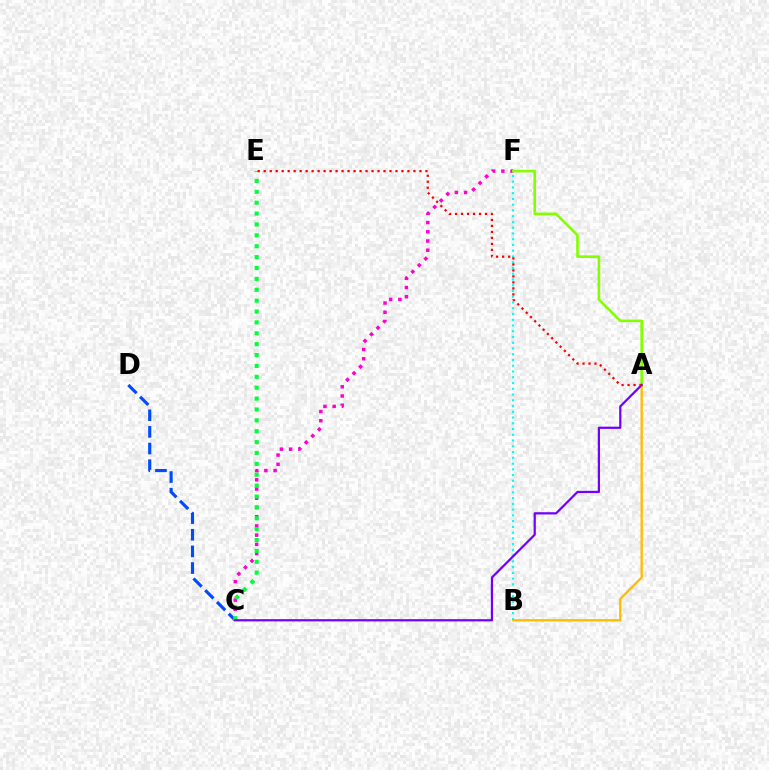{('C', 'D'): [{'color': '#004bff', 'line_style': 'dashed', 'thickness': 2.26}], ('A', 'B'): [{'color': '#ffbd00', 'line_style': 'solid', 'thickness': 1.69}], ('B', 'F'): [{'color': '#00fff6', 'line_style': 'dotted', 'thickness': 1.56}], ('C', 'F'): [{'color': '#ff00cf', 'line_style': 'dotted', 'thickness': 2.51}], ('C', 'E'): [{'color': '#00ff39', 'line_style': 'dotted', 'thickness': 2.96}], ('A', 'F'): [{'color': '#84ff00', 'line_style': 'solid', 'thickness': 1.89}], ('A', 'C'): [{'color': '#7200ff', 'line_style': 'solid', 'thickness': 1.6}], ('A', 'E'): [{'color': '#ff0000', 'line_style': 'dotted', 'thickness': 1.63}]}